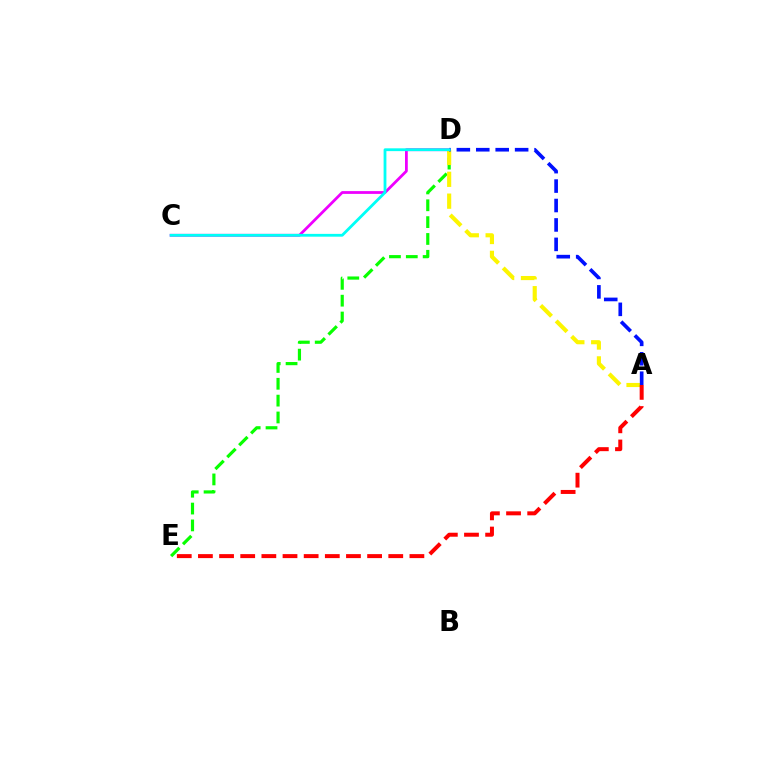{('C', 'D'): [{'color': '#ee00ff', 'line_style': 'solid', 'thickness': 2.0}, {'color': '#00fff6', 'line_style': 'solid', 'thickness': 2.02}], ('D', 'E'): [{'color': '#08ff00', 'line_style': 'dashed', 'thickness': 2.29}], ('A', 'D'): [{'color': '#fcf500', 'line_style': 'dashed', 'thickness': 2.97}, {'color': '#0010ff', 'line_style': 'dashed', 'thickness': 2.64}], ('A', 'E'): [{'color': '#ff0000', 'line_style': 'dashed', 'thickness': 2.87}]}